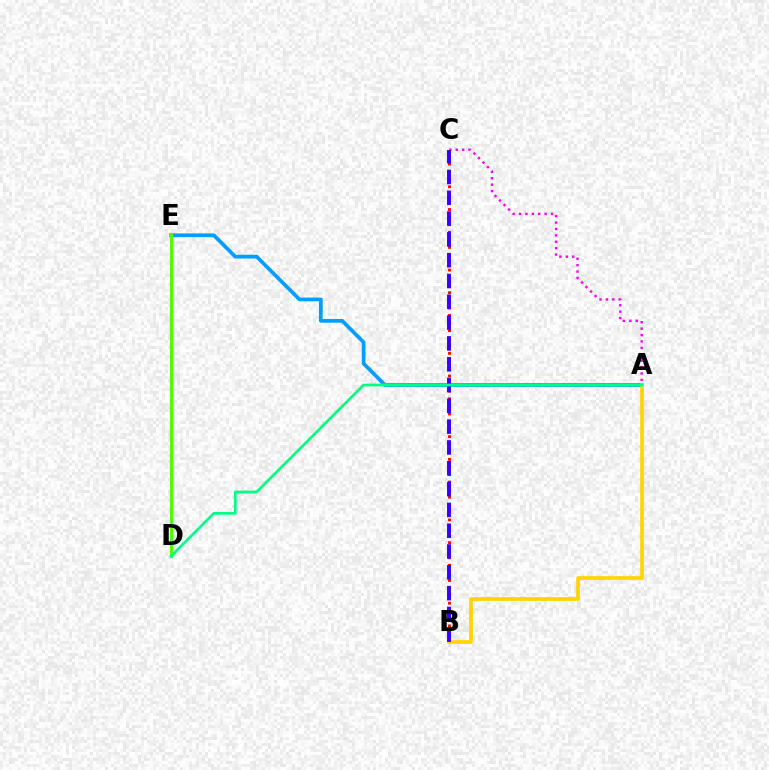{('A', 'C'): [{'color': '#ff00ed', 'line_style': 'dotted', 'thickness': 1.74}], ('A', 'E'): [{'color': '#009eff', 'line_style': 'solid', 'thickness': 2.69}], ('B', 'C'): [{'color': '#ff0000', 'line_style': 'dotted', 'thickness': 2.06}, {'color': '#3700ff', 'line_style': 'dashed', 'thickness': 2.83}], ('D', 'E'): [{'color': '#4fff00', 'line_style': 'solid', 'thickness': 2.28}], ('A', 'B'): [{'color': '#ffd500', 'line_style': 'solid', 'thickness': 2.66}], ('A', 'D'): [{'color': '#00ff86', 'line_style': 'solid', 'thickness': 1.98}]}